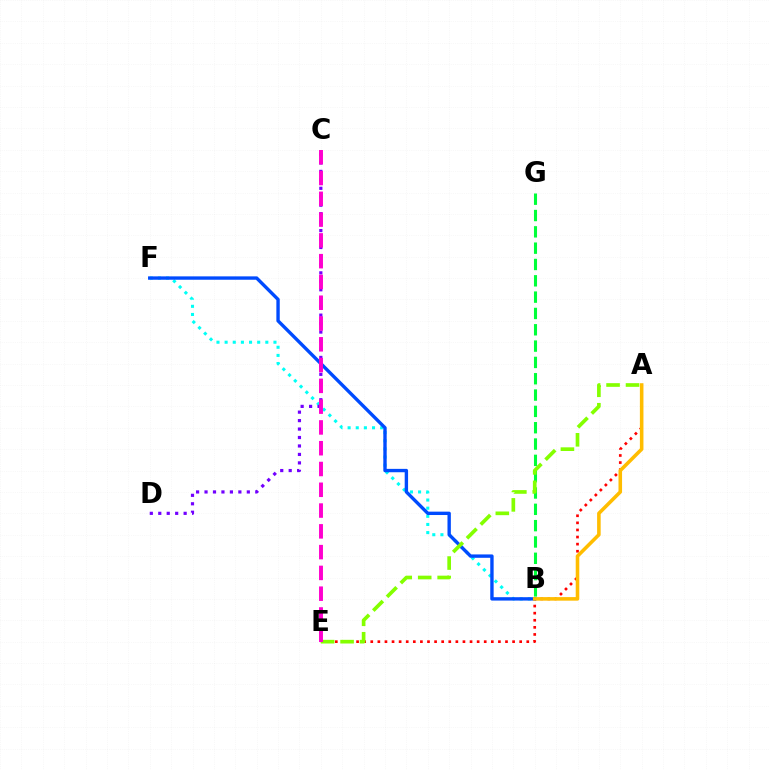{('B', 'F'): [{'color': '#00fff6', 'line_style': 'dotted', 'thickness': 2.21}, {'color': '#004bff', 'line_style': 'solid', 'thickness': 2.43}], ('A', 'E'): [{'color': '#ff0000', 'line_style': 'dotted', 'thickness': 1.93}, {'color': '#84ff00', 'line_style': 'dashed', 'thickness': 2.64}], ('C', 'D'): [{'color': '#7200ff', 'line_style': 'dotted', 'thickness': 2.3}], ('B', 'G'): [{'color': '#00ff39', 'line_style': 'dashed', 'thickness': 2.22}], ('C', 'E'): [{'color': '#ff00cf', 'line_style': 'dashed', 'thickness': 2.82}], ('A', 'B'): [{'color': '#ffbd00', 'line_style': 'solid', 'thickness': 2.57}]}